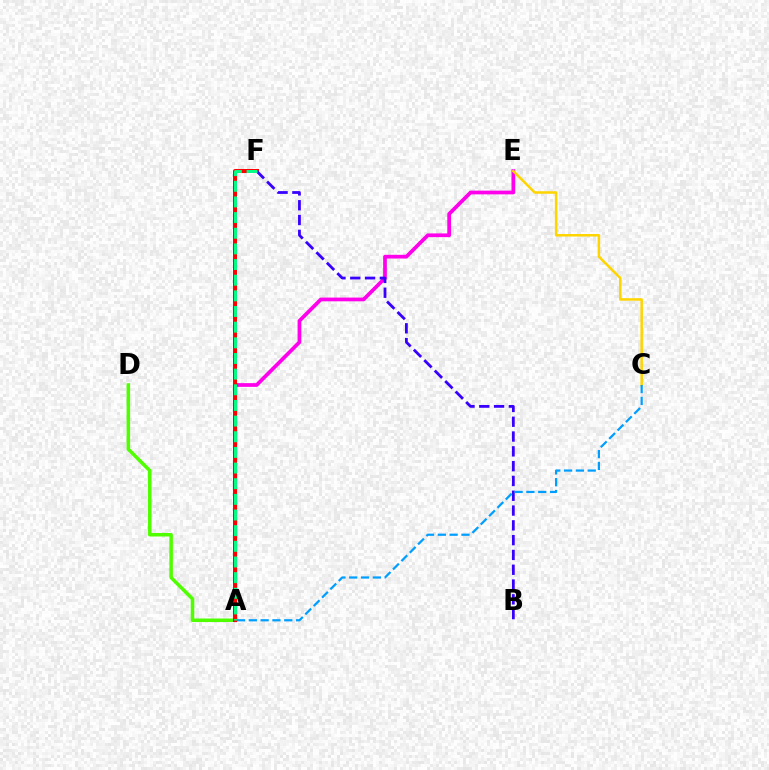{('A', 'E'): [{'color': '#ff00ed', 'line_style': 'solid', 'thickness': 2.69}], ('C', 'E'): [{'color': '#ffd500', 'line_style': 'solid', 'thickness': 1.81}], ('A', 'D'): [{'color': '#4fff00', 'line_style': 'solid', 'thickness': 2.54}], ('A', 'F'): [{'color': '#ff0000', 'line_style': 'solid', 'thickness': 2.86}, {'color': '#00ff86', 'line_style': 'dashed', 'thickness': 2.13}], ('B', 'F'): [{'color': '#3700ff', 'line_style': 'dashed', 'thickness': 2.01}], ('A', 'C'): [{'color': '#009eff', 'line_style': 'dashed', 'thickness': 1.6}]}